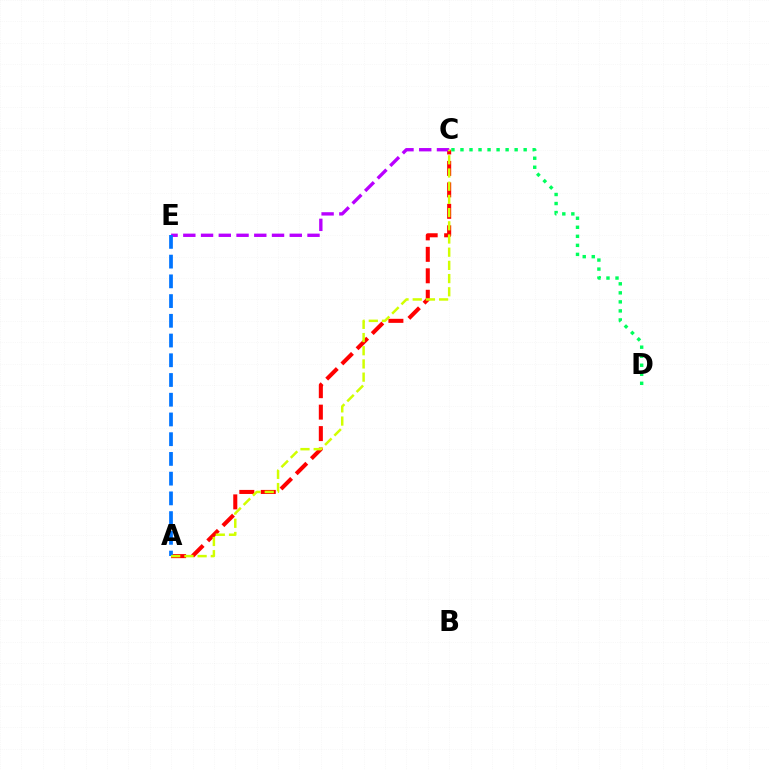{('A', 'C'): [{'color': '#ff0000', 'line_style': 'dashed', 'thickness': 2.92}, {'color': '#d1ff00', 'line_style': 'dashed', 'thickness': 1.79}], ('C', 'E'): [{'color': '#b900ff', 'line_style': 'dashed', 'thickness': 2.41}], ('C', 'D'): [{'color': '#00ff5c', 'line_style': 'dotted', 'thickness': 2.45}], ('A', 'E'): [{'color': '#0074ff', 'line_style': 'dashed', 'thickness': 2.68}]}